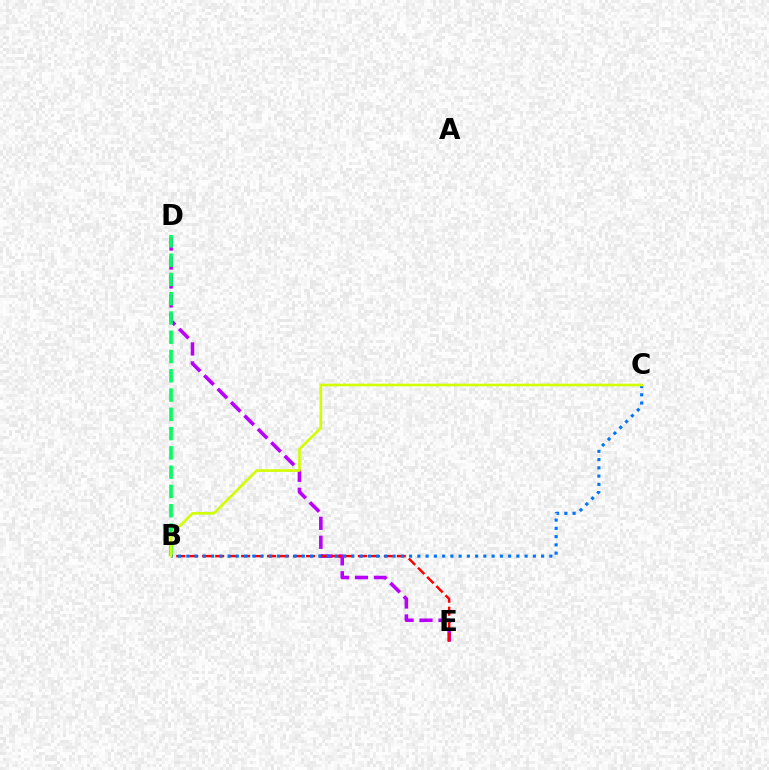{('D', 'E'): [{'color': '#b900ff', 'line_style': 'dashed', 'thickness': 2.58}], ('B', 'D'): [{'color': '#00ff5c', 'line_style': 'dashed', 'thickness': 2.62}], ('B', 'E'): [{'color': '#ff0000', 'line_style': 'dashed', 'thickness': 1.76}], ('B', 'C'): [{'color': '#0074ff', 'line_style': 'dotted', 'thickness': 2.24}, {'color': '#d1ff00', 'line_style': 'solid', 'thickness': 1.89}]}